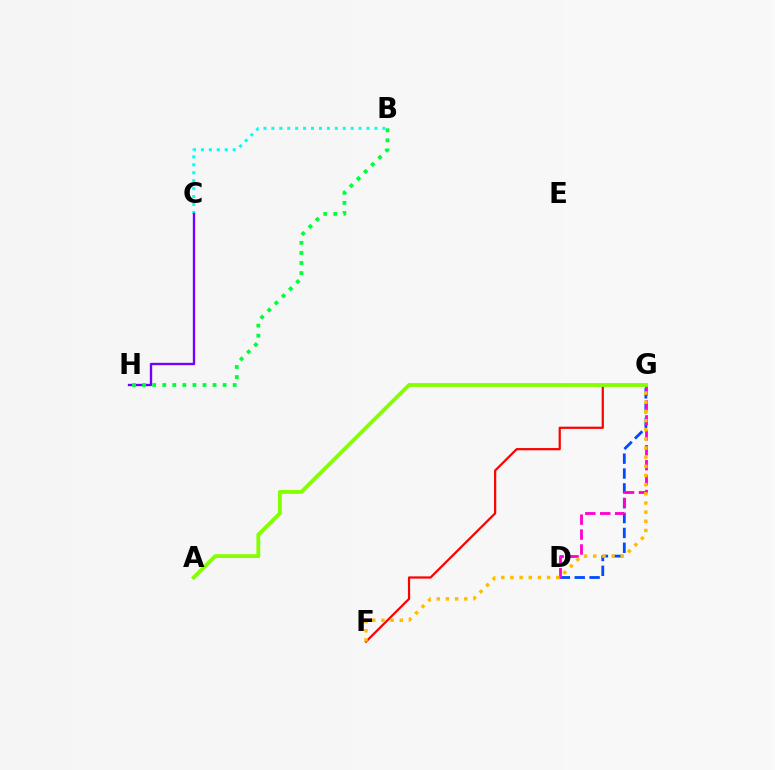{('B', 'C'): [{'color': '#00fff6', 'line_style': 'dotted', 'thickness': 2.15}], ('D', 'G'): [{'color': '#004bff', 'line_style': 'dashed', 'thickness': 2.02}, {'color': '#ff00cf', 'line_style': 'dashed', 'thickness': 2.03}], ('C', 'H'): [{'color': '#7200ff', 'line_style': 'solid', 'thickness': 1.69}], ('B', 'H'): [{'color': '#00ff39', 'line_style': 'dotted', 'thickness': 2.73}], ('F', 'G'): [{'color': '#ff0000', 'line_style': 'solid', 'thickness': 1.6}, {'color': '#ffbd00', 'line_style': 'dotted', 'thickness': 2.49}], ('A', 'G'): [{'color': '#84ff00', 'line_style': 'solid', 'thickness': 2.76}]}